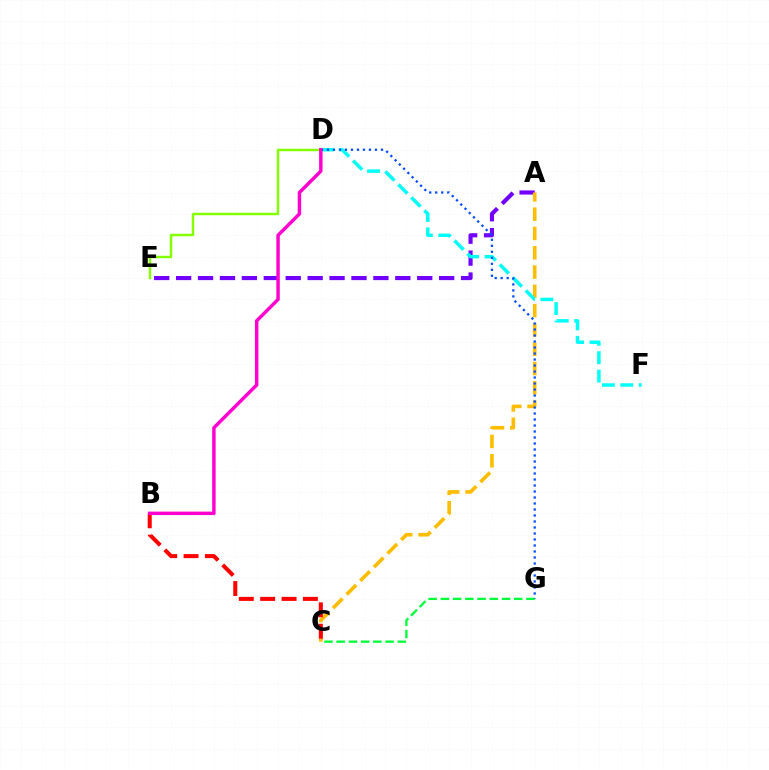{('A', 'E'): [{'color': '#7200ff', 'line_style': 'dashed', 'thickness': 2.98}], ('D', 'E'): [{'color': '#84ff00', 'line_style': 'solid', 'thickness': 1.76}], ('C', 'G'): [{'color': '#00ff39', 'line_style': 'dashed', 'thickness': 1.66}], ('A', 'C'): [{'color': '#ffbd00', 'line_style': 'dashed', 'thickness': 2.62}], ('B', 'C'): [{'color': '#ff0000', 'line_style': 'dashed', 'thickness': 2.9}], ('D', 'F'): [{'color': '#00fff6', 'line_style': 'dashed', 'thickness': 2.5}], ('D', 'G'): [{'color': '#004bff', 'line_style': 'dotted', 'thickness': 1.63}], ('B', 'D'): [{'color': '#ff00cf', 'line_style': 'solid', 'thickness': 2.48}]}